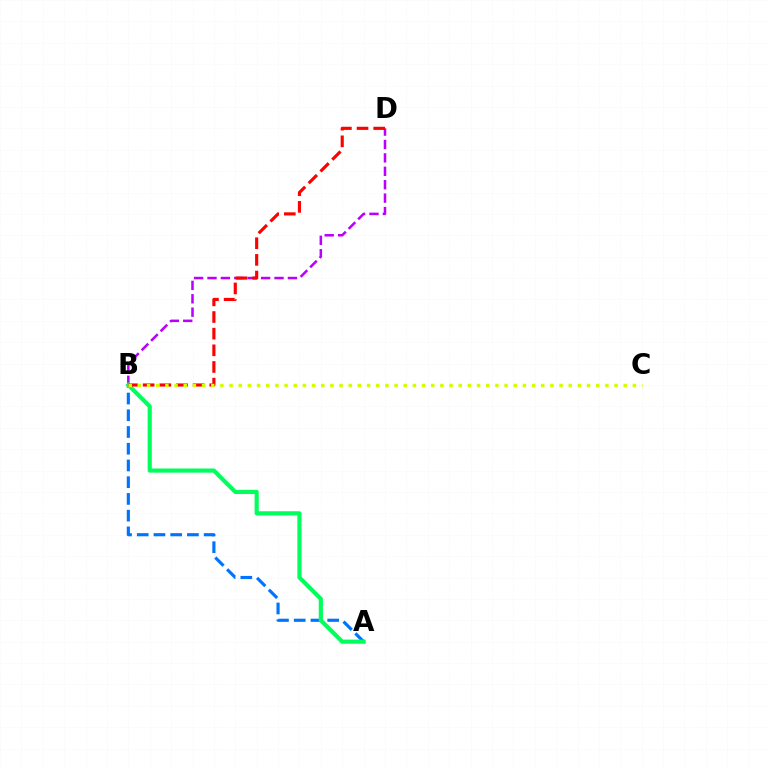{('B', 'D'): [{'color': '#b900ff', 'line_style': 'dashed', 'thickness': 1.82}, {'color': '#ff0000', 'line_style': 'dashed', 'thickness': 2.26}], ('A', 'B'): [{'color': '#0074ff', 'line_style': 'dashed', 'thickness': 2.27}, {'color': '#00ff5c', 'line_style': 'solid', 'thickness': 2.99}], ('B', 'C'): [{'color': '#d1ff00', 'line_style': 'dotted', 'thickness': 2.49}]}